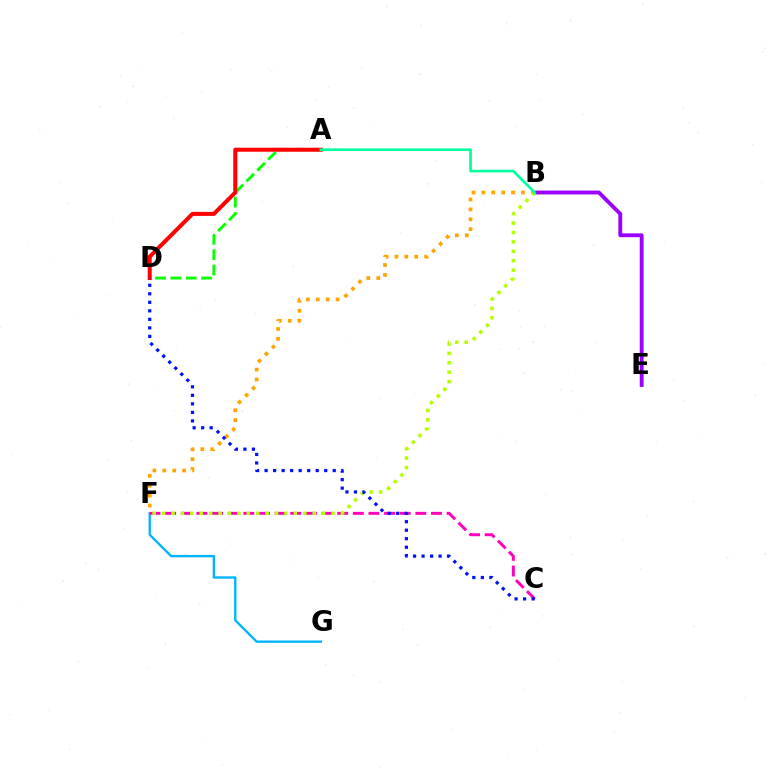{('A', 'D'): [{'color': '#08ff00', 'line_style': 'dashed', 'thickness': 2.09}, {'color': '#ff0000', 'line_style': 'solid', 'thickness': 2.9}], ('B', 'E'): [{'color': '#9b00ff', 'line_style': 'solid', 'thickness': 2.77}], ('F', 'G'): [{'color': '#00b5ff', 'line_style': 'solid', 'thickness': 1.69}], ('B', 'F'): [{'color': '#ffa500', 'line_style': 'dotted', 'thickness': 2.69}, {'color': '#b3ff00', 'line_style': 'dotted', 'thickness': 2.56}], ('C', 'F'): [{'color': '#ff00bd', 'line_style': 'dashed', 'thickness': 2.12}], ('A', 'B'): [{'color': '#00ff9d', 'line_style': 'solid', 'thickness': 1.91}], ('C', 'D'): [{'color': '#0010ff', 'line_style': 'dotted', 'thickness': 2.31}]}